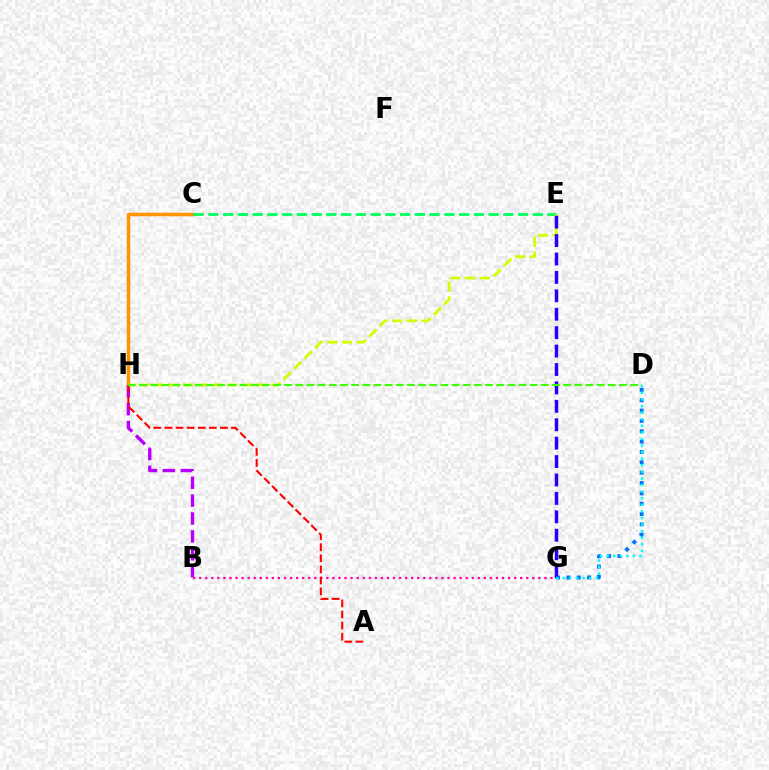{('B', 'H'): [{'color': '#b900ff', 'line_style': 'dashed', 'thickness': 2.43}], ('D', 'G'): [{'color': '#0074ff', 'line_style': 'dotted', 'thickness': 2.81}, {'color': '#00fff6', 'line_style': 'dotted', 'thickness': 1.79}], ('C', 'H'): [{'color': '#ff9400', 'line_style': 'solid', 'thickness': 2.52}], ('B', 'G'): [{'color': '#ff00ac', 'line_style': 'dotted', 'thickness': 1.65}], ('C', 'E'): [{'color': '#00ff5c', 'line_style': 'dashed', 'thickness': 2.0}], ('E', 'H'): [{'color': '#d1ff00', 'line_style': 'dashed', 'thickness': 2.0}], ('E', 'G'): [{'color': '#2500ff', 'line_style': 'dashed', 'thickness': 2.5}], ('A', 'H'): [{'color': '#ff0000', 'line_style': 'dashed', 'thickness': 1.51}], ('D', 'H'): [{'color': '#3dff00', 'line_style': 'dashed', 'thickness': 1.52}]}